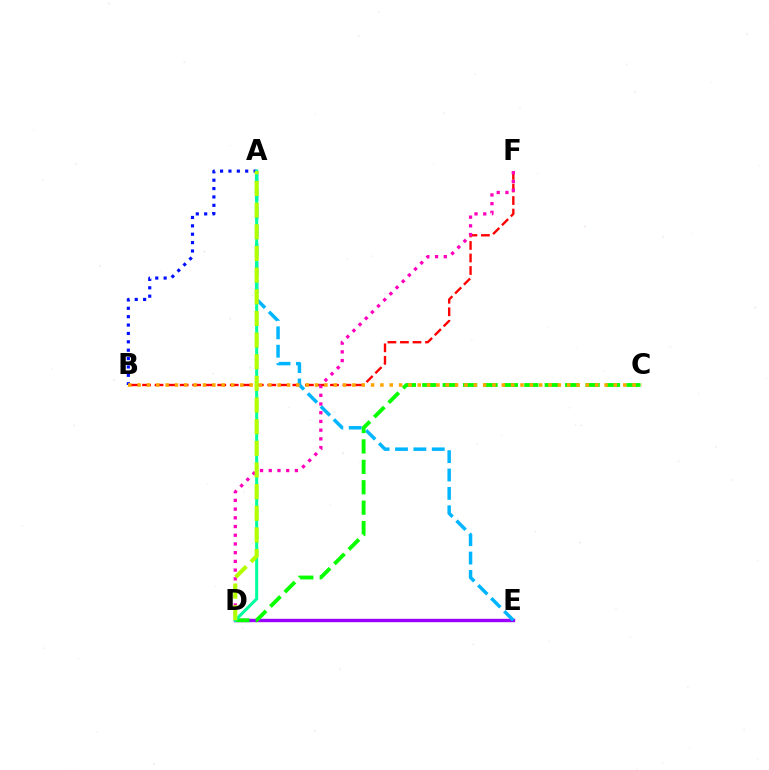{('B', 'F'): [{'color': '#ff0000', 'line_style': 'dashed', 'thickness': 1.7}], ('D', 'E'): [{'color': '#9b00ff', 'line_style': 'solid', 'thickness': 2.44}], ('D', 'F'): [{'color': '#ff00bd', 'line_style': 'dotted', 'thickness': 2.37}], ('A', 'B'): [{'color': '#0010ff', 'line_style': 'dotted', 'thickness': 2.28}], ('A', 'E'): [{'color': '#00b5ff', 'line_style': 'dashed', 'thickness': 2.5}], ('C', 'D'): [{'color': '#08ff00', 'line_style': 'dashed', 'thickness': 2.77}], ('B', 'C'): [{'color': '#ffa500', 'line_style': 'dotted', 'thickness': 2.54}], ('A', 'D'): [{'color': '#00ff9d', 'line_style': 'solid', 'thickness': 2.19}, {'color': '#b3ff00', 'line_style': 'dashed', 'thickness': 2.94}]}